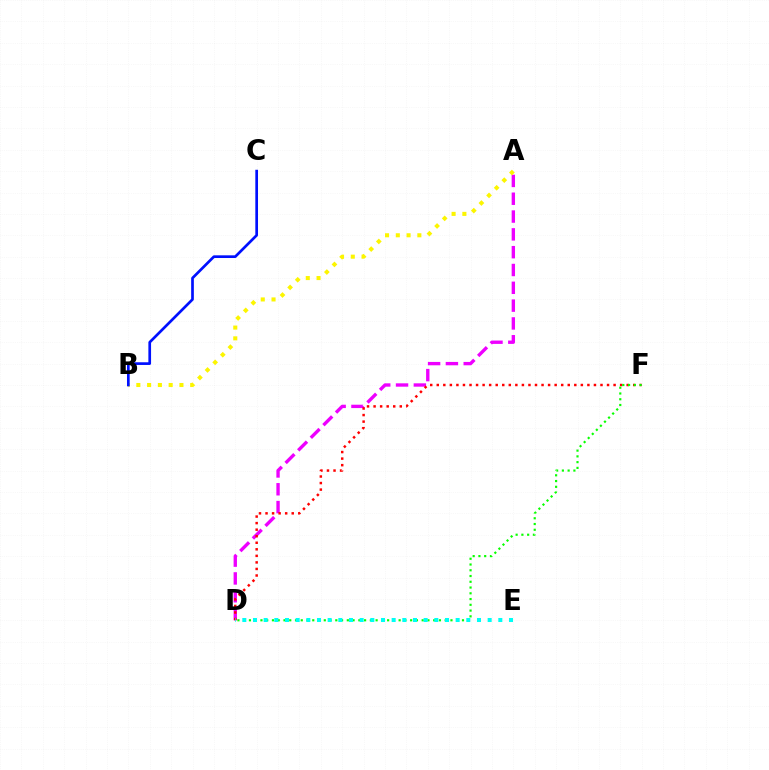{('A', 'D'): [{'color': '#ee00ff', 'line_style': 'dashed', 'thickness': 2.42}], ('D', 'F'): [{'color': '#ff0000', 'line_style': 'dotted', 'thickness': 1.78}, {'color': '#08ff00', 'line_style': 'dotted', 'thickness': 1.56}], ('A', 'B'): [{'color': '#fcf500', 'line_style': 'dotted', 'thickness': 2.93}], ('B', 'C'): [{'color': '#0010ff', 'line_style': 'solid', 'thickness': 1.94}], ('D', 'E'): [{'color': '#00fff6', 'line_style': 'dotted', 'thickness': 2.9}]}